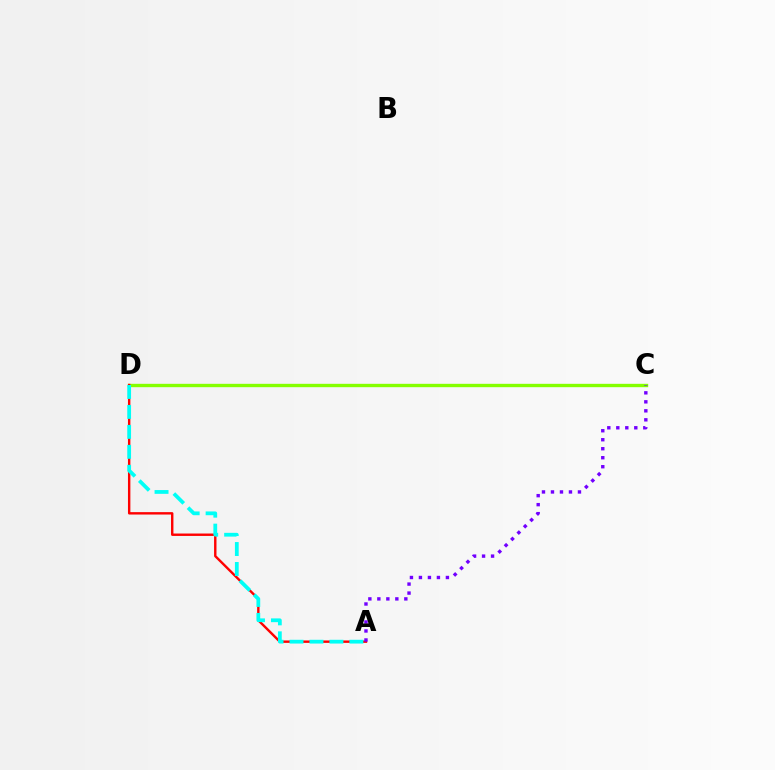{('C', 'D'): [{'color': '#84ff00', 'line_style': 'solid', 'thickness': 2.42}], ('A', 'D'): [{'color': '#ff0000', 'line_style': 'solid', 'thickness': 1.73}, {'color': '#00fff6', 'line_style': 'dashed', 'thickness': 2.71}], ('A', 'C'): [{'color': '#7200ff', 'line_style': 'dotted', 'thickness': 2.44}]}